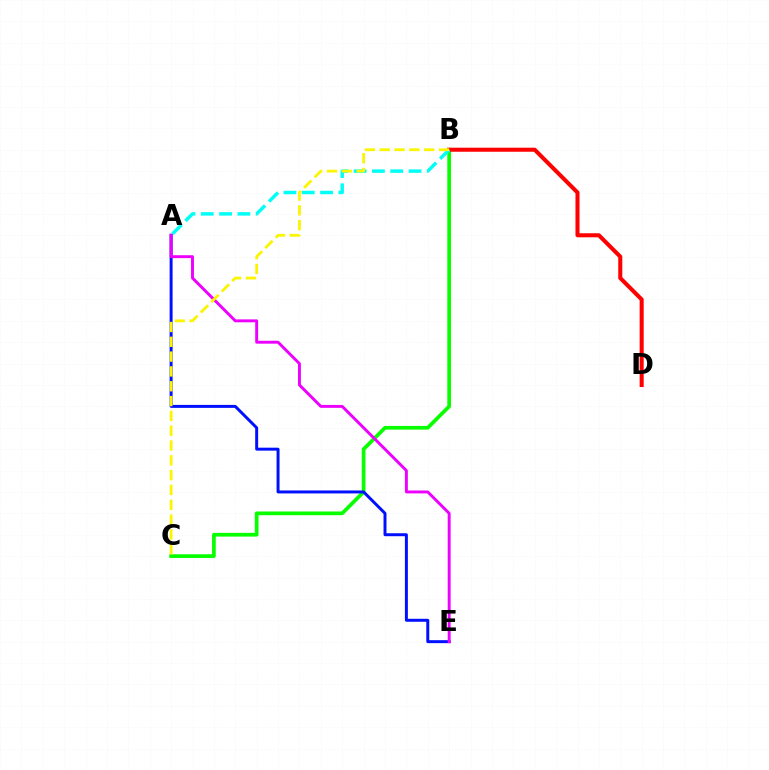{('B', 'C'): [{'color': '#08ff00', 'line_style': 'solid', 'thickness': 2.67}, {'color': '#fcf500', 'line_style': 'dashed', 'thickness': 2.01}], ('B', 'D'): [{'color': '#ff0000', 'line_style': 'solid', 'thickness': 2.92}], ('A', 'E'): [{'color': '#0010ff', 'line_style': 'solid', 'thickness': 2.14}, {'color': '#ee00ff', 'line_style': 'solid', 'thickness': 2.1}], ('A', 'B'): [{'color': '#00fff6', 'line_style': 'dashed', 'thickness': 2.49}]}